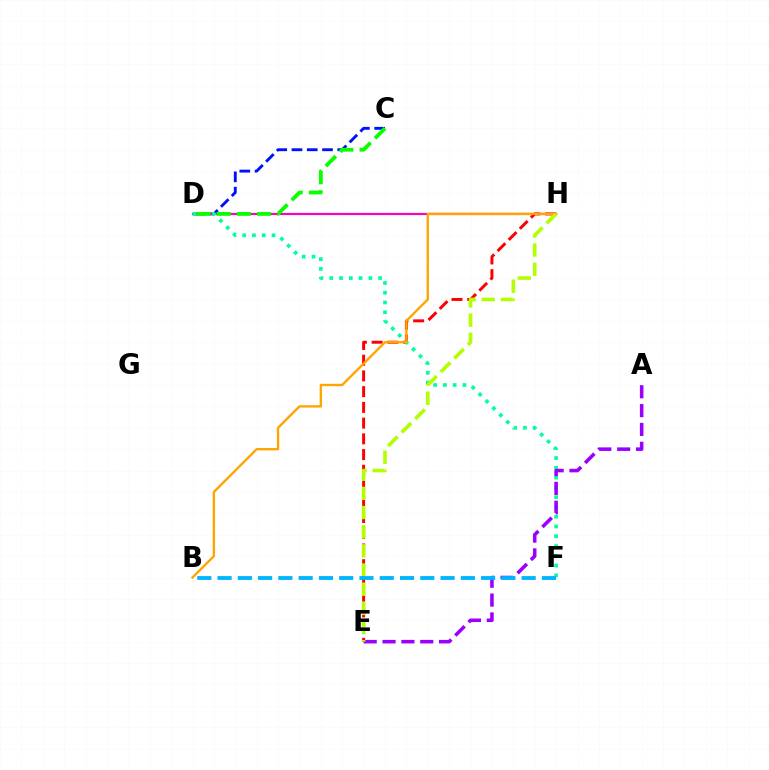{('C', 'D'): [{'color': '#0010ff', 'line_style': 'dashed', 'thickness': 2.07}, {'color': '#08ff00', 'line_style': 'dashed', 'thickness': 2.75}], ('E', 'H'): [{'color': '#ff0000', 'line_style': 'dashed', 'thickness': 2.14}, {'color': '#b3ff00', 'line_style': 'dashed', 'thickness': 2.6}], ('D', 'H'): [{'color': '#ff00bd', 'line_style': 'solid', 'thickness': 1.56}], ('D', 'F'): [{'color': '#00ff9d', 'line_style': 'dotted', 'thickness': 2.66}], ('A', 'E'): [{'color': '#9b00ff', 'line_style': 'dashed', 'thickness': 2.56}], ('B', 'H'): [{'color': '#ffa500', 'line_style': 'solid', 'thickness': 1.69}], ('B', 'F'): [{'color': '#00b5ff', 'line_style': 'dashed', 'thickness': 2.75}]}